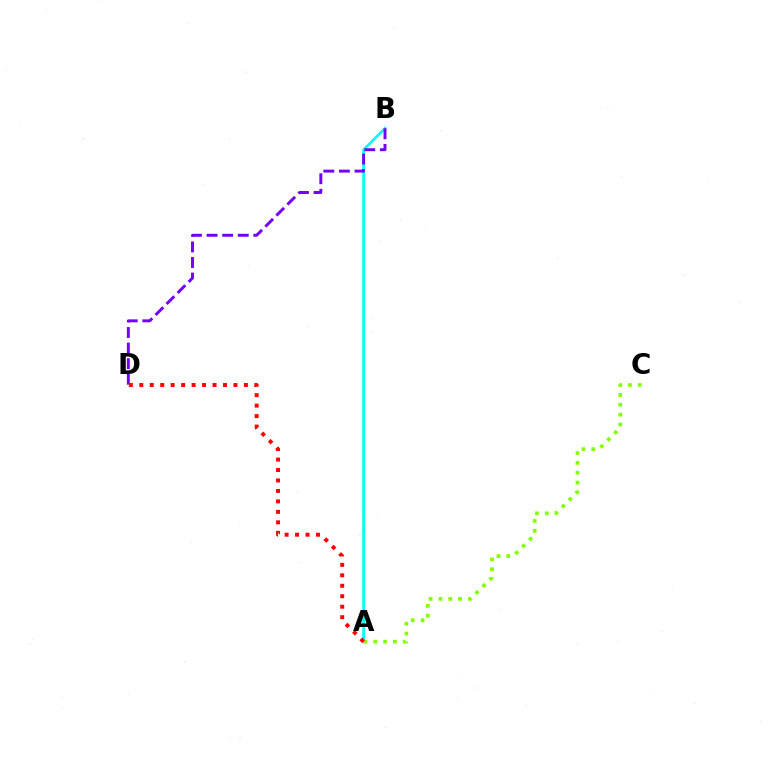{('A', 'B'): [{'color': '#00fff6', 'line_style': 'solid', 'thickness': 1.97}], ('A', 'C'): [{'color': '#84ff00', 'line_style': 'dotted', 'thickness': 2.67}], ('B', 'D'): [{'color': '#7200ff', 'line_style': 'dashed', 'thickness': 2.12}], ('A', 'D'): [{'color': '#ff0000', 'line_style': 'dotted', 'thickness': 2.84}]}